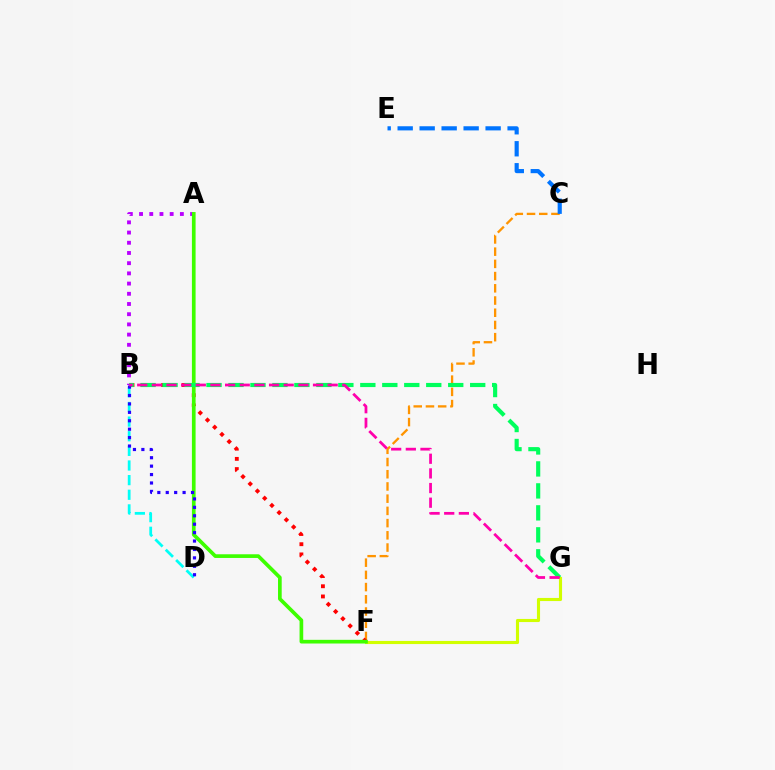{('A', 'B'): [{'color': '#b900ff', 'line_style': 'dotted', 'thickness': 2.77}], ('C', 'F'): [{'color': '#ff9400', 'line_style': 'dashed', 'thickness': 1.66}], ('F', 'G'): [{'color': '#d1ff00', 'line_style': 'solid', 'thickness': 2.24}], ('B', 'F'): [{'color': '#ff0000', 'line_style': 'dotted', 'thickness': 2.77}], ('A', 'F'): [{'color': '#3dff00', 'line_style': 'solid', 'thickness': 2.65}], ('B', 'G'): [{'color': '#00ff5c', 'line_style': 'dashed', 'thickness': 2.99}, {'color': '#ff00ac', 'line_style': 'dashed', 'thickness': 1.99}], ('B', 'D'): [{'color': '#00fff6', 'line_style': 'dashed', 'thickness': 1.99}, {'color': '#2500ff', 'line_style': 'dotted', 'thickness': 2.29}], ('C', 'E'): [{'color': '#0074ff', 'line_style': 'dashed', 'thickness': 2.99}]}